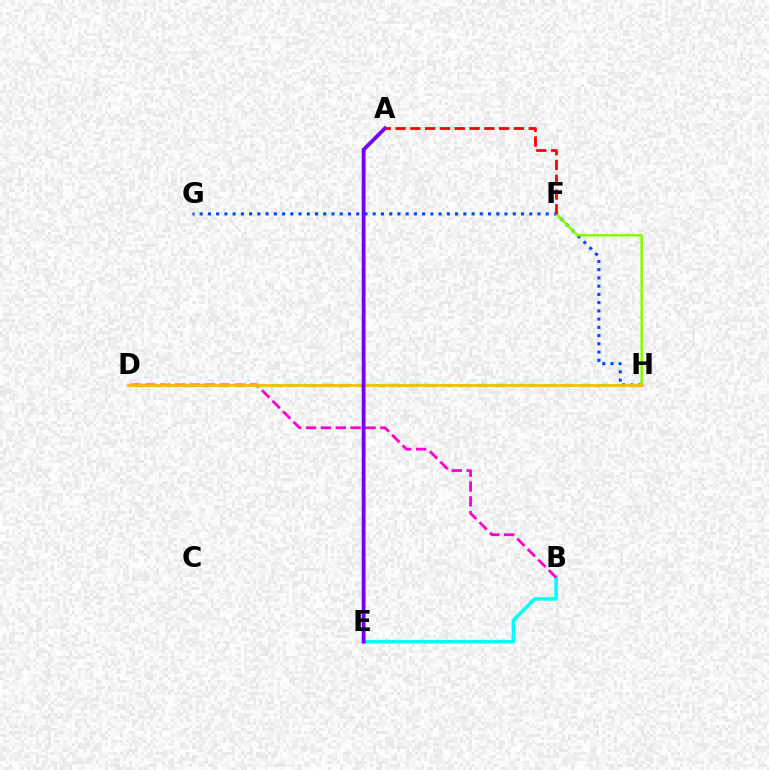{('D', 'H'): [{'color': '#00ff39', 'line_style': 'dashed', 'thickness': 2.33}, {'color': '#ffbd00', 'line_style': 'solid', 'thickness': 2.01}], ('B', 'E'): [{'color': '#00fff6', 'line_style': 'solid', 'thickness': 2.56}], ('G', 'H'): [{'color': '#004bff', 'line_style': 'dotted', 'thickness': 2.24}], ('F', 'H'): [{'color': '#84ff00', 'line_style': 'solid', 'thickness': 1.82}], ('B', 'D'): [{'color': '#ff00cf', 'line_style': 'dashed', 'thickness': 2.02}], ('A', 'E'): [{'color': '#7200ff', 'line_style': 'solid', 'thickness': 2.74}], ('A', 'F'): [{'color': '#ff0000', 'line_style': 'dashed', 'thickness': 2.01}]}